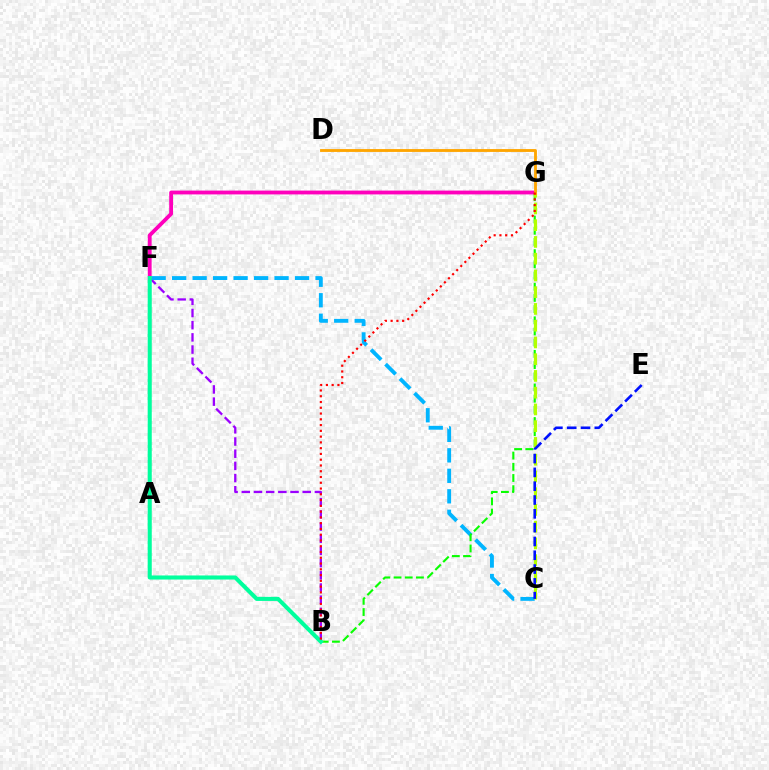{('B', 'F'): [{'color': '#9b00ff', 'line_style': 'dashed', 'thickness': 1.66}, {'color': '#00ff9d', 'line_style': 'solid', 'thickness': 2.93}], ('F', 'G'): [{'color': '#ff00bd', 'line_style': 'solid', 'thickness': 2.75}], ('C', 'F'): [{'color': '#00b5ff', 'line_style': 'dashed', 'thickness': 2.78}], ('B', 'G'): [{'color': '#08ff00', 'line_style': 'dashed', 'thickness': 1.52}, {'color': '#ff0000', 'line_style': 'dotted', 'thickness': 1.57}], ('C', 'G'): [{'color': '#b3ff00', 'line_style': 'dashed', 'thickness': 2.28}], ('C', 'E'): [{'color': '#0010ff', 'line_style': 'dashed', 'thickness': 1.88}], ('D', 'G'): [{'color': '#ffa500', 'line_style': 'solid', 'thickness': 2.06}]}